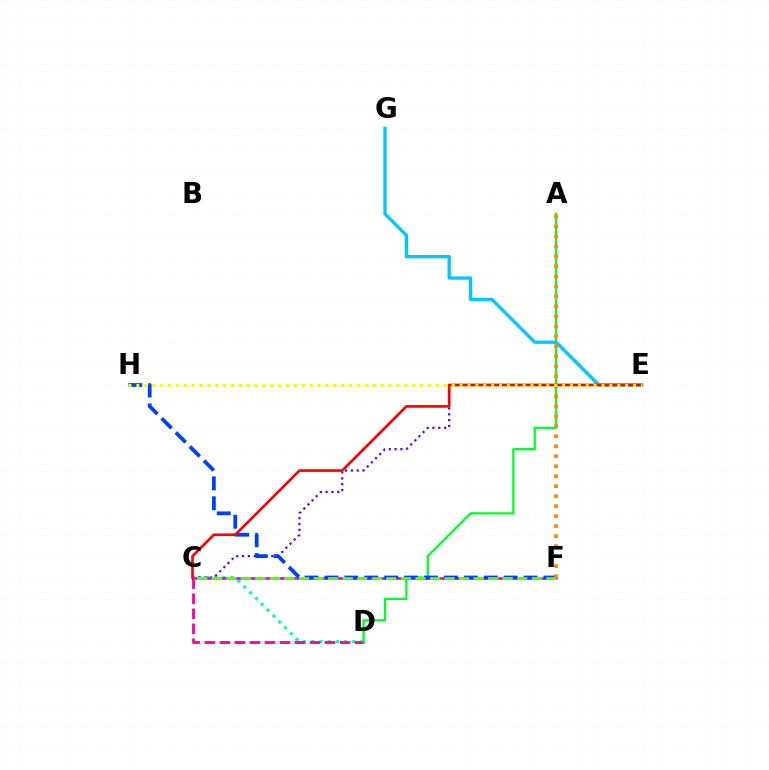{('C', 'D'): [{'color': '#00ffaf', 'line_style': 'dotted', 'thickness': 2.24}, {'color': '#ff00a0', 'line_style': 'dashed', 'thickness': 2.04}], ('C', 'E'): [{'color': '#4f00ff', 'line_style': 'dotted', 'thickness': 1.59}, {'color': '#ff0000', 'line_style': 'solid', 'thickness': 1.91}], ('A', 'D'): [{'color': '#00ff27', 'line_style': 'solid', 'thickness': 1.62}], ('C', 'F'): [{'color': '#d600ff', 'line_style': 'solid', 'thickness': 1.85}, {'color': '#66ff00', 'line_style': 'dashed', 'thickness': 1.98}], ('F', 'H'): [{'color': '#003fff', 'line_style': 'dashed', 'thickness': 2.71}], ('E', 'G'): [{'color': '#00c7ff', 'line_style': 'solid', 'thickness': 2.38}], ('A', 'F'): [{'color': '#ff8800', 'line_style': 'dotted', 'thickness': 2.71}], ('E', 'H'): [{'color': '#eeff00', 'line_style': 'dotted', 'thickness': 2.14}]}